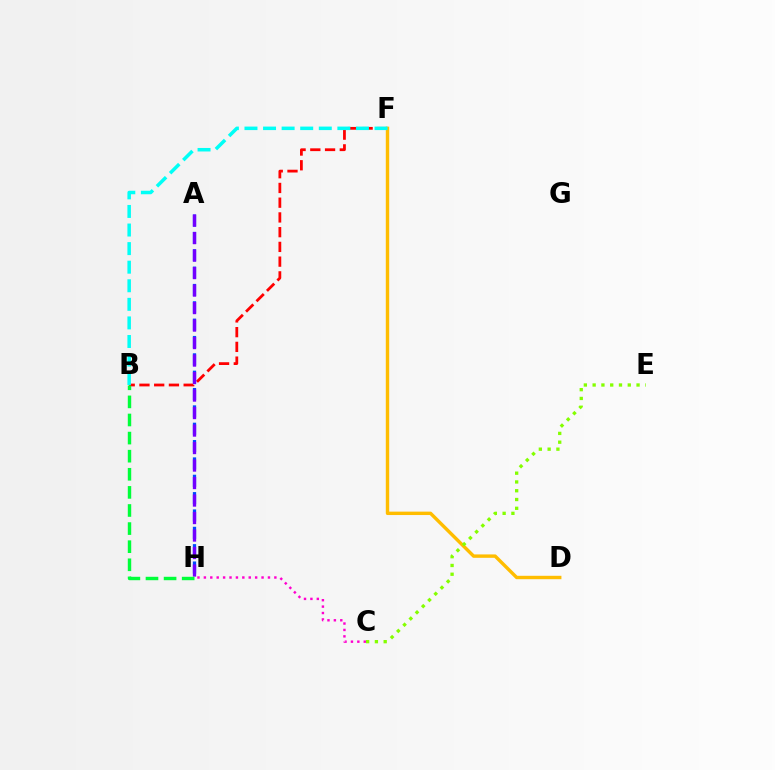{('B', 'F'): [{'color': '#ff0000', 'line_style': 'dashed', 'thickness': 2.0}, {'color': '#00fff6', 'line_style': 'dashed', 'thickness': 2.52}], ('D', 'F'): [{'color': '#ffbd00', 'line_style': 'solid', 'thickness': 2.45}], ('A', 'H'): [{'color': '#004bff', 'line_style': 'dashed', 'thickness': 2.36}, {'color': '#7200ff', 'line_style': 'dashed', 'thickness': 2.38}], ('C', 'H'): [{'color': '#ff00cf', 'line_style': 'dotted', 'thickness': 1.74}], ('C', 'E'): [{'color': '#84ff00', 'line_style': 'dotted', 'thickness': 2.39}], ('B', 'H'): [{'color': '#00ff39', 'line_style': 'dashed', 'thickness': 2.46}]}